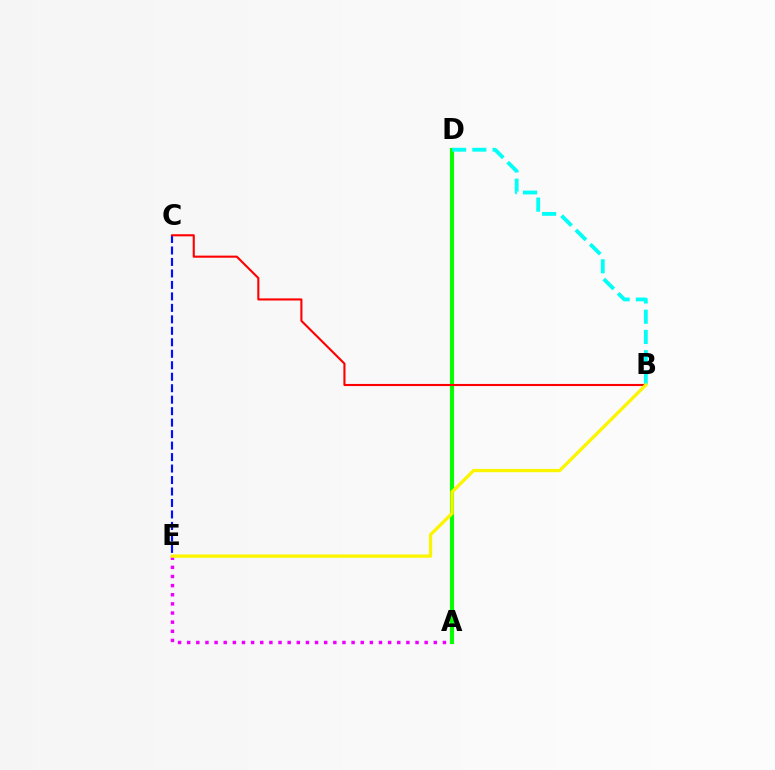{('A', 'E'): [{'color': '#ee00ff', 'line_style': 'dotted', 'thickness': 2.48}], ('A', 'D'): [{'color': '#08ff00', 'line_style': 'solid', 'thickness': 2.96}], ('B', 'D'): [{'color': '#00fff6', 'line_style': 'dashed', 'thickness': 2.75}], ('C', 'E'): [{'color': '#0010ff', 'line_style': 'dashed', 'thickness': 1.56}], ('B', 'C'): [{'color': '#ff0000', 'line_style': 'solid', 'thickness': 1.52}], ('B', 'E'): [{'color': '#fcf500', 'line_style': 'solid', 'thickness': 2.37}]}